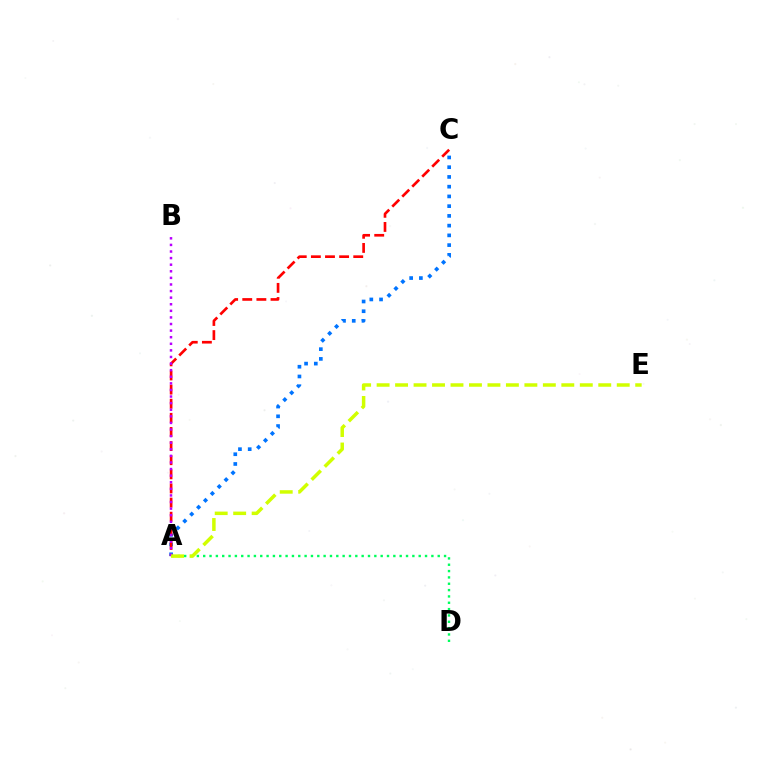{('A', 'D'): [{'color': '#00ff5c', 'line_style': 'dotted', 'thickness': 1.72}], ('A', 'C'): [{'color': '#0074ff', 'line_style': 'dotted', 'thickness': 2.65}, {'color': '#ff0000', 'line_style': 'dashed', 'thickness': 1.92}], ('A', 'B'): [{'color': '#b900ff', 'line_style': 'dotted', 'thickness': 1.79}], ('A', 'E'): [{'color': '#d1ff00', 'line_style': 'dashed', 'thickness': 2.51}]}